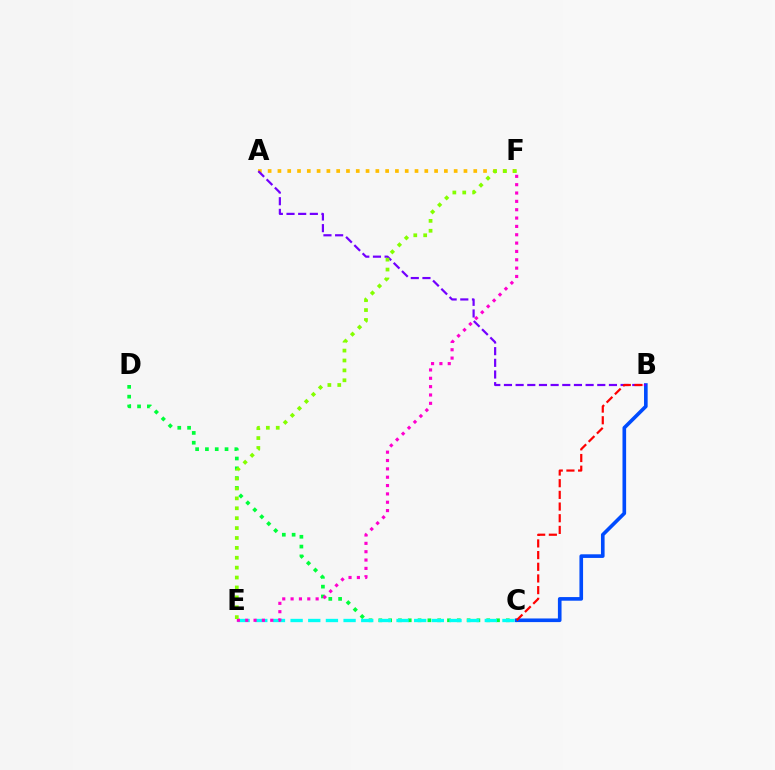{('C', 'D'): [{'color': '#00ff39', 'line_style': 'dotted', 'thickness': 2.66}], ('C', 'E'): [{'color': '#00fff6', 'line_style': 'dashed', 'thickness': 2.4}], ('B', 'C'): [{'color': '#004bff', 'line_style': 'solid', 'thickness': 2.61}, {'color': '#ff0000', 'line_style': 'dashed', 'thickness': 1.59}], ('A', 'F'): [{'color': '#ffbd00', 'line_style': 'dotted', 'thickness': 2.66}], ('E', 'F'): [{'color': '#ff00cf', 'line_style': 'dotted', 'thickness': 2.27}, {'color': '#84ff00', 'line_style': 'dotted', 'thickness': 2.69}], ('A', 'B'): [{'color': '#7200ff', 'line_style': 'dashed', 'thickness': 1.58}]}